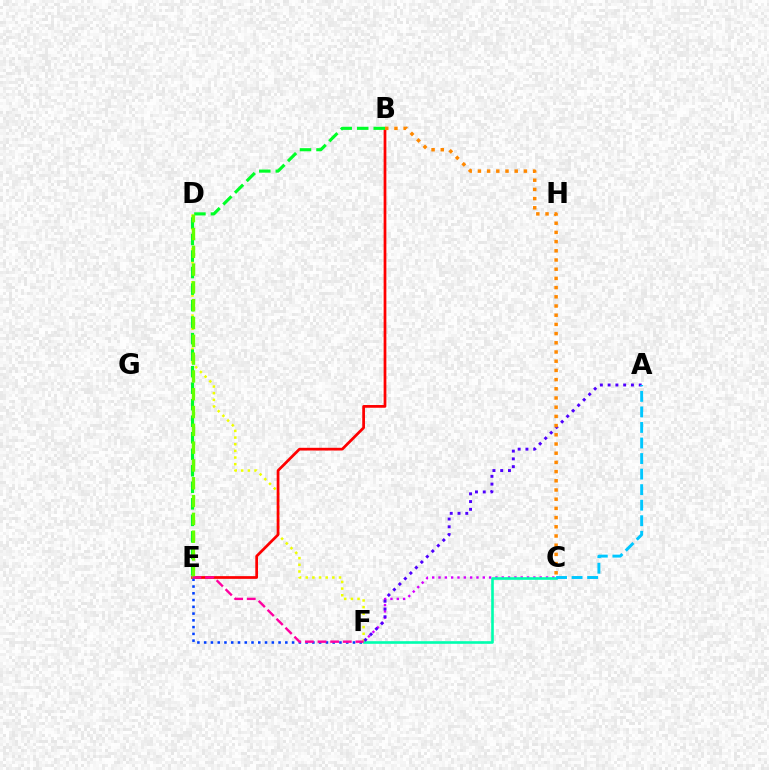{('C', 'F'): [{'color': '#d600ff', 'line_style': 'dotted', 'thickness': 1.72}, {'color': '#00ffaf', 'line_style': 'solid', 'thickness': 1.89}], ('D', 'F'): [{'color': '#eeff00', 'line_style': 'dotted', 'thickness': 1.81}], ('B', 'E'): [{'color': '#ff0000', 'line_style': 'solid', 'thickness': 1.97}, {'color': '#00ff27', 'line_style': 'dashed', 'thickness': 2.24}], ('A', 'F'): [{'color': '#4f00ff', 'line_style': 'dotted', 'thickness': 2.11}], ('A', 'C'): [{'color': '#00c7ff', 'line_style': 'dashed', 'thickness': 2.11}], ('B', 'C'): [{'color': '#ff8800', 'line_style': 'dotted', 'thickness': 2.5}], ('D', 'E'): [{'color': '#66ff00', 'line_style': 'dashed', 'thickness': 2.42}], ('E', 'F'): [{'color': '#003fff', 'line_style': 'dotted', 'thickness': 1.84}, {'color': '#ff00a0', 'line_style': 'dashed', 'thickness': 1.72}]}